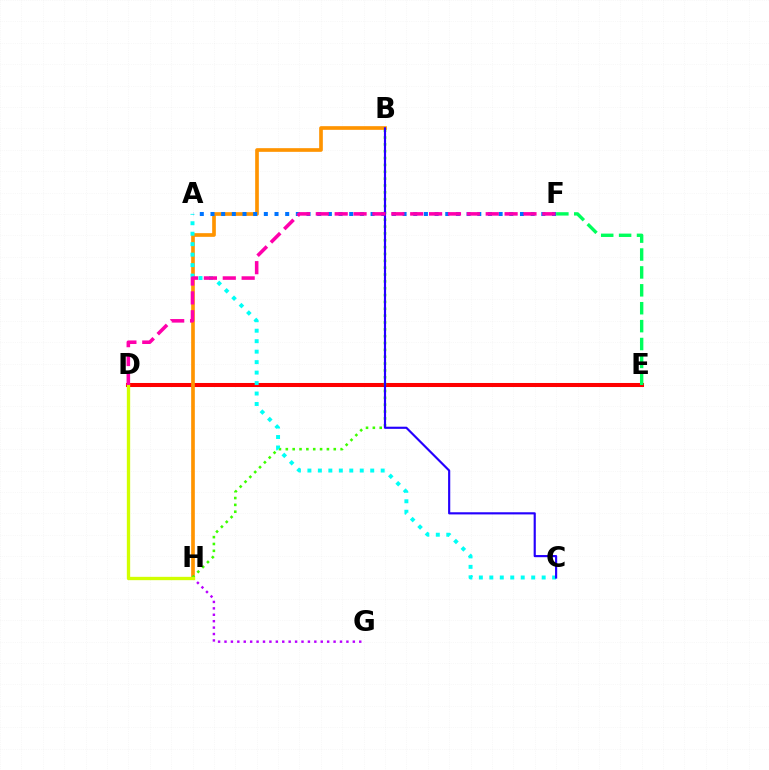{('D', 'E'): [{'color': '#ff0000', 'line_style': 'solid', 'thickness': 2.91}], ('E', 'F'): [{'color': '#00ff5c', 'line_style': 'dashed', 'thickness': 2.43}], ('G', 'H'): [{'color': '#b900ff', 'line_style': 'dotted', 'thickness': 1.74}], ('B', 'H'): [{'color': '#ff9400', 'line_style': 'solid', 'thickness': 2.64}, {'color': '#3dff00', 'line_style': 'dotted', 'thickness': 1.86}], ('A', 'C'): [{'color': '#00fff6', 'line_style': 'dotted', 'thickness': 2.84}], ('A', 'F'): [{'color': '#0074ff', 'line_style': 'dotted', 'thickness': 2.9}], ('D', 'H'): [{'color': '#d1ff00', 'line_style': 'solid', 'thickness': 2.4}], ('B', 'C'): [{'color': '#2500ff', 'line_style': 'solid', 'thickness': 1.55}], ('D', 'F'): [{'color': '#ff00ac', 'line_style': 'dashed', 'thickness': 2.56}]}